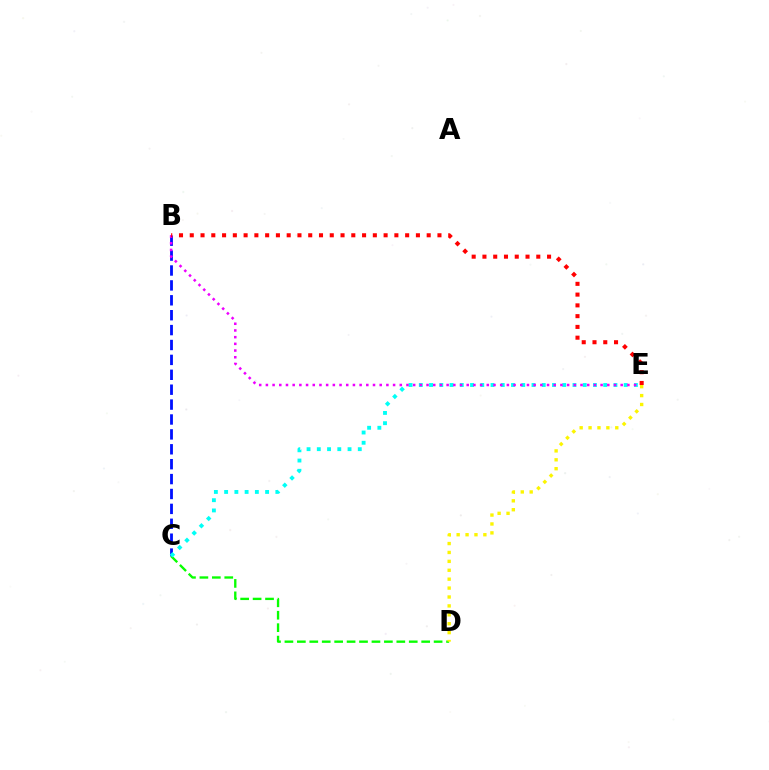{('B', 'C'): [{'color': '#0010ff', 'line_style': 'dashed', 'thickness': 2.02}], ('C', 'D'): [{'color': '#08ff00', 'line_style': 'dashed', 'thickness': 1.69}], ('C', 'E'): [{'color': '#00fff6', 'line_style': 'dotted', 'thickness': 2.78}], ('B', 'E'): [{'color': '#ee00ff', 'line_style': 'dotted', 'thickness': 1.82}, {'color': '#ff0000', 'line_style': 'dotted', 'thickness': 2.93}], ('D', 'E'): [{'color': '#fcf500', 'line_style': 'dotted', 'thickness': 2.42}]}